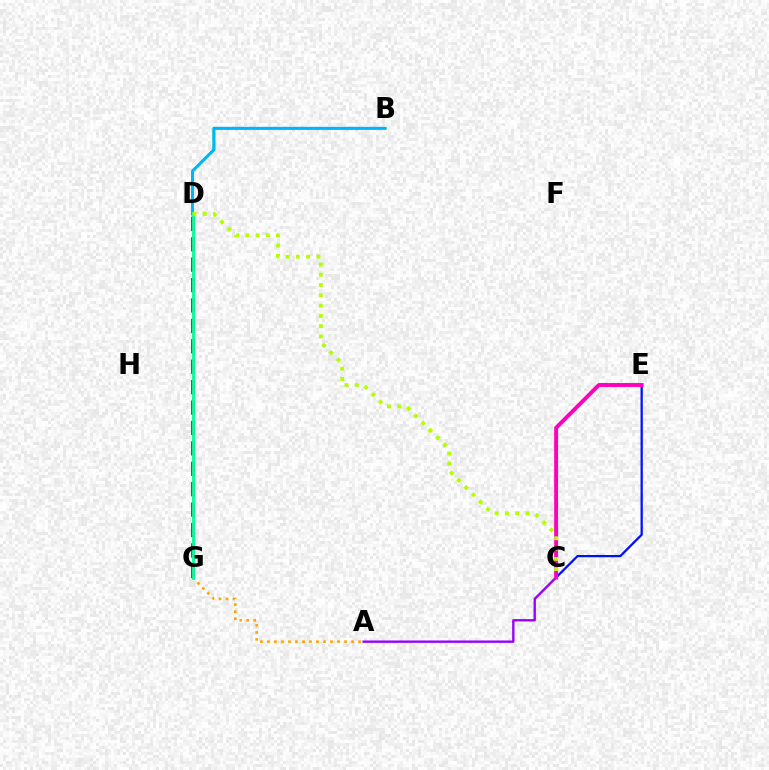{('B', 'D'): [{'color': '#08ff00', 'line_style': 'solid', 'thickness': 1.82}, {'color': '#00b5ff', 'line_style': 'solid', 'thickness': 2.17}], ('D', 'G'): [{'color': '#ff0000', 'line_style': 'dashed', 'thickness': 2.77}, {'color': '#00ff9d', 'line_style': 'solid', 'thickness': 2.06}], ('C', 'E'): [{'color': '#0010ff', 'line_style': 'solid', 'thickness': 1.63}, {'color': '#ff00bd', 'line_style': 'solid', 'thickness': 2.82}], ('A', 'G'): [{'color': '#ffa500', 'line_style': 'dotted', 'thickness': 1.91}], ('A', 'C'): [{'color': '#9b00ff', 'line_style': 'solid', 'thickness': 1.71}], ('C', 'D'): [{'color': '#b3ff00', 'line_style': 'dotted', 'thickness': 2.79}]}